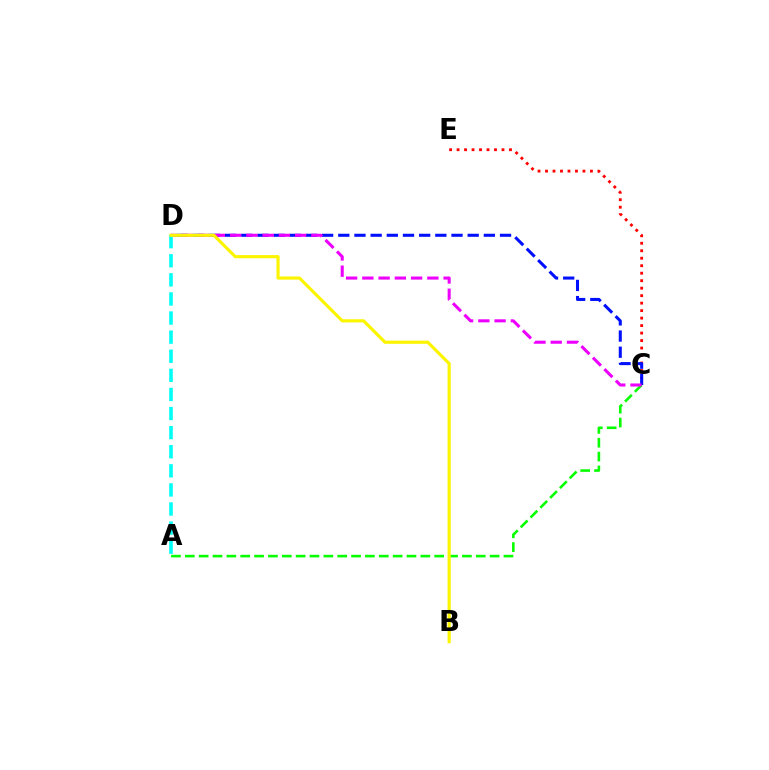{('C', 'E'): [{'color': '#ff0000', 'line_style': 'dotted', 'thickness': 2.03}], ('A', 'C'): [{'color': '#08ff00', 'line_style': 'dashed', 'thickness': 1.88}], ('C', 'D'): [{'color': '#0010ff', 'line_style': 'dashed', 'thickness': 2.2}, {'color': '#ee00ff', 'line_style': 'dashed', 'thickness': 2.21}], ('A', 'D'): [{'color': '#00fff6', 'line_style': 'dashed', 'thickness': 2.59}], ('B', 'D'): [{'color': '#fcf500', 'line_style': 'solid', 'thickness': 2.28}]}